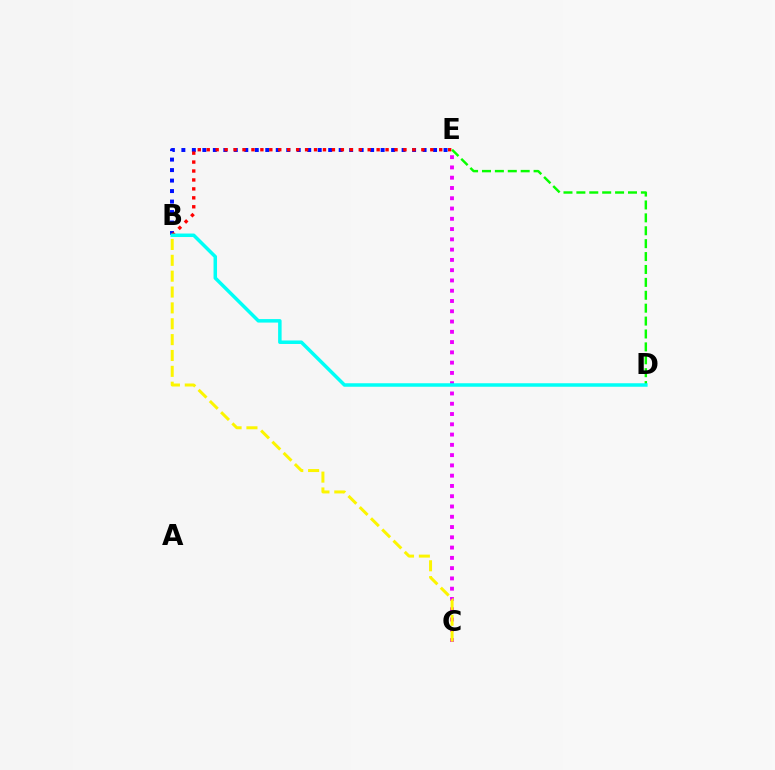{('C', 'E'): [{'color': '#ee00ff', 'line_style': 'dotted', 'thickness': 2.79}], ('B', 'E'): [{'color': '#0010ff', 'line_style': 'dotted', 'thickness': 2.85}, {'color': '#ff0000', 'line_style': 'dotted', 'thickness': 2.43}], ('D', 'E'): [{'color': '#08ff00', 'line_style': 'dashed', 'thickness': 1.75}], ('B', 'C'): [{'color': '#fcf500', 'line_style': 'dashed', 'thickness': 2.15}], ('B', 'D'): [{'color': '#00fff6', 'line_style': 'solid', 'thickness': 2.52}]}